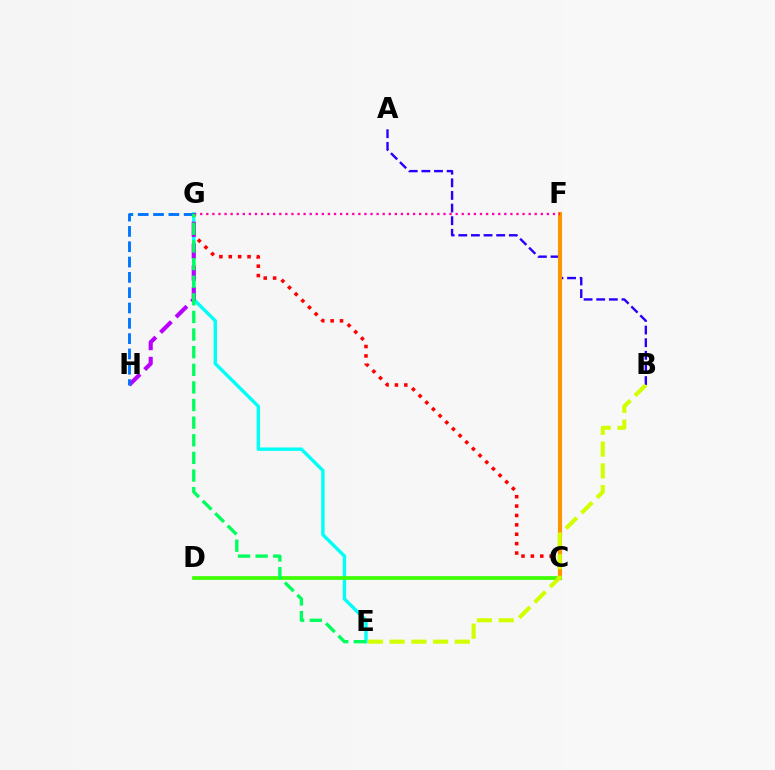{('E', 'G'): [{'color': '#00fff6', 'line_style': 'solid', 'thickness': 2.44}, {'color': '#00ff5c', 'line_style': 'dashed', 'thickness': 2.39}], ('A', 'B'): [{'color': '#2500ff', 'line_style': 'dashed', 'thickness': 1.72}], ('C', 'G'): [{'color': '#ff0000', 'line_style': 'dotted', 'thickness': 2.55}], ('G', 'H'): [{'color': '#b900ff', 'line_style': 'dashed', 'thickness': 2.97}, {'color': '#0074ff', 'line_style': 'dashed', 'thickness': 2.08}], ('C', 'F'): [{'color': '#ff9400', 'line_style': 'solid', 'thickness': 2.95}], ('C', 'D'): [{'color': '#3dff00', 'line_style': 'solid', 'thickness': 2.66}], ('F', 'G'): [{'color': '#ff00ac', 'line_style': 'dotted', 'thickness': 1.65}], ('B', 'E'): [{'color': '#d1ff00', 'line_style': 'dashed', 'thickness': 2.95}]}